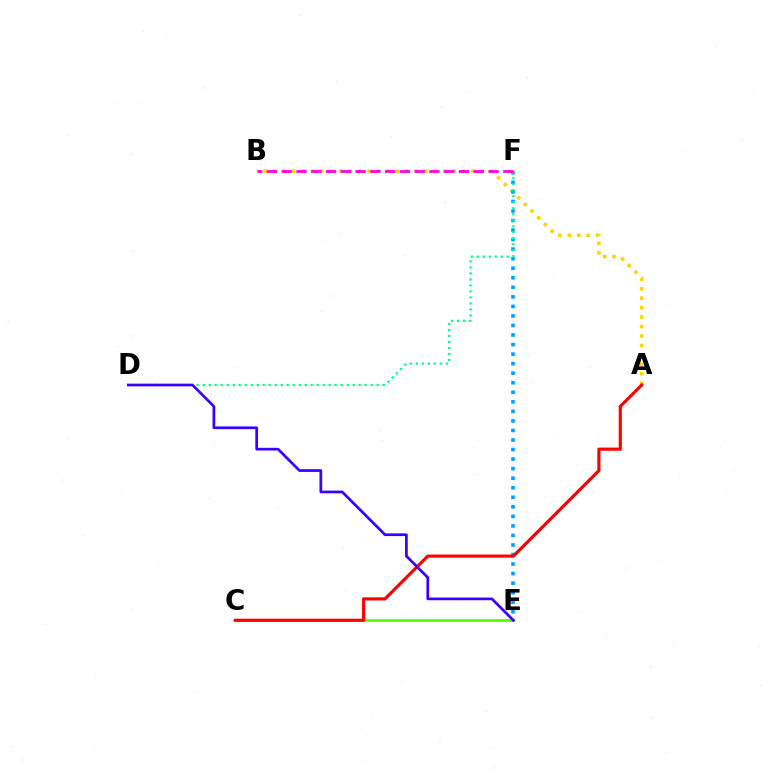{('A', 'B'): [{'color': '#ffd500', 'line_style': 'dotted', 'thickness': 2.57}], ('E', 'F'): [{'color': '#009eff', 'line_style': 'dotted', 'thickness': 2.59}], ('C', 'E'): [{'color': '#4fff00', 'line_style': 'solid', 'thickness': 1.96}], ('D', 'F'): [{'color': '#00ff86', 'line_style': 'dotted', 'thickness': 1.63}], ('A', 'C'): [{'color': '#ff0000', 'line_style': 'solid', 'thickness': 2.26}], ('B', 'F'): [{'color': '#ff00ed', 'line_style': 'dashed', 'thickness': 2.01}], ('D', 'E'): [{'color': '#3700ff', 'line_style': 'solid', 'thickness': 1.95}]}